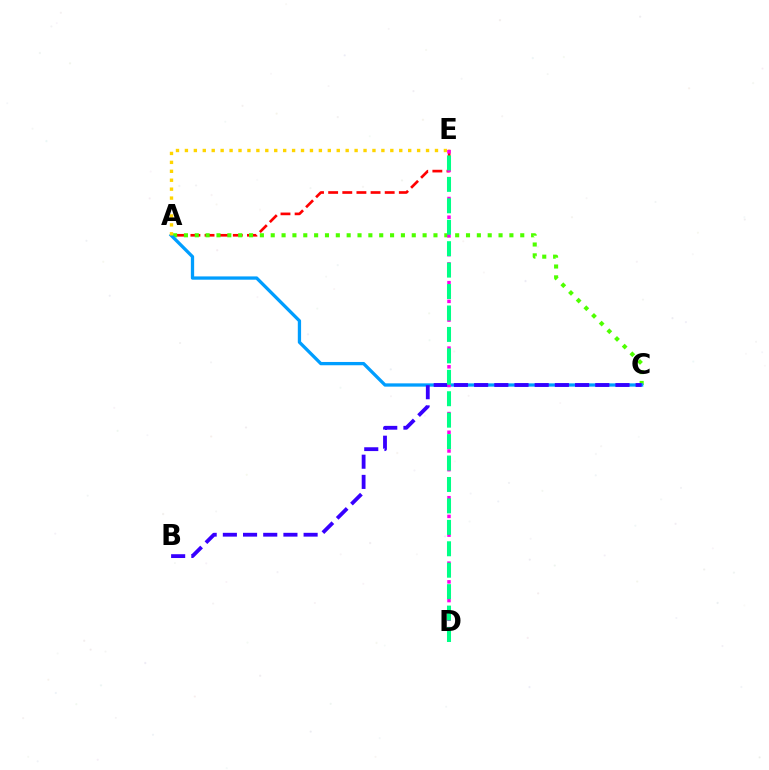{('A', 'E'): [{'color': '#ff0000', 'line_style': 'dashed', 'thickness': 1.92}, {'color': '#ffd500', 'line_style': 'dotted', 'thickness': 2.43}], ('A', 'C'): [{'color': '#4fff00', 'line_style': 'dotted', 'thickness': 2.95}, {'color': '#009eff', 'line_style': 'solid', 'thickness': 2.37}], ('B', 'C'): [{'color': '#3700ff', 'line_style': 'dashed', 'thickness': 2.74}], ('D', 'E'): [{'color': '#ff00ed', 'line_style': 'dotted', 'thickness': 2.54}, {'color': '#00ff86', 'line_style': 'dashed', 'thickness': 2.91}]}